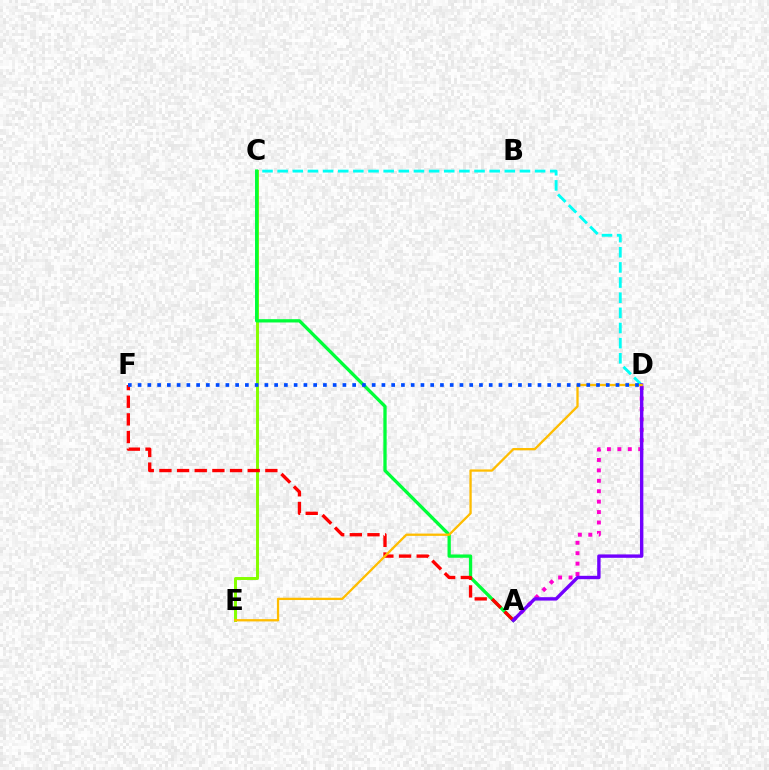{('C', 'D'): [{'color': '#00fff6', 'line_style': 'dashed', 'thickness': 2.06}], ('C', 'E'): [{'color': '#84ff00', 'line_style': 'solid', 'thickness': 2.13}], ('A', 'D'): [{'color': '#ff00cf', 'line_style': 'dotted', 'thickness': 2.83}, {'color': '#7200ff', 'line_style': 'solid', 'thickness': 2.44}], ('A', 'C'): [{'color': '#00ff39', 'line_style': 'solid', 'thickness': 2.37}], ('A', 'F'): [{'color': '#ff0000', 'line_style': 'dashed', 'thickness': 2.4}], ('D', 'E'): [{'color': '#ffbd00', 'line_style': 'solid', 'thickness': 1.65}], ('D', 'F'): [{'color': '#004bff', 'line_style': 'dotted', 'thickness': 2.65}]}